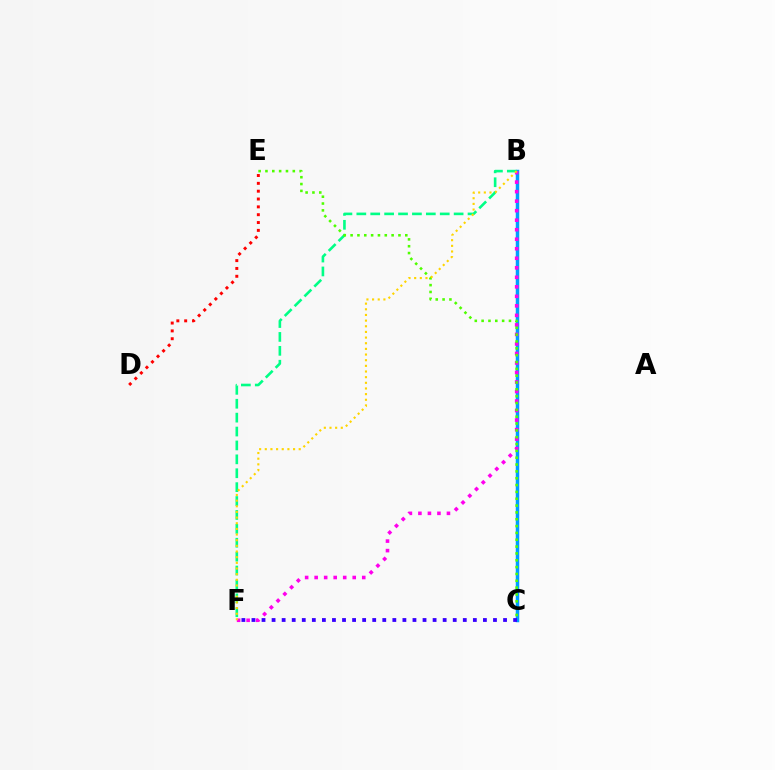{('B', 'C'): [{'color': '#009eff', 'line_style': 'solid', 'thickness': 2.51}], ('B', 'F'): [{'color': '#ff00ed', 'line_style': 'dotted', 'thickness': 2.59}, {'color': '#00ff86', 'line_style': 'dashed', 'thickness': 1.89}, {'color': '#ffd500', 'line_style': 'dotted', 'thickness': 1.54}], ('C', 'F'): [{'color': '#3700ff', 'line_style': 'dotted', 'thickness': 2.73}], ('C', 'E'): [{'color': '#4fff00', 'line_style': 'dotted', 'thickness': 1.86}], ('D', 'E'): [{'color': '#ff0000', 'line_style': 'dotted', 'thickness': 2.13}]}